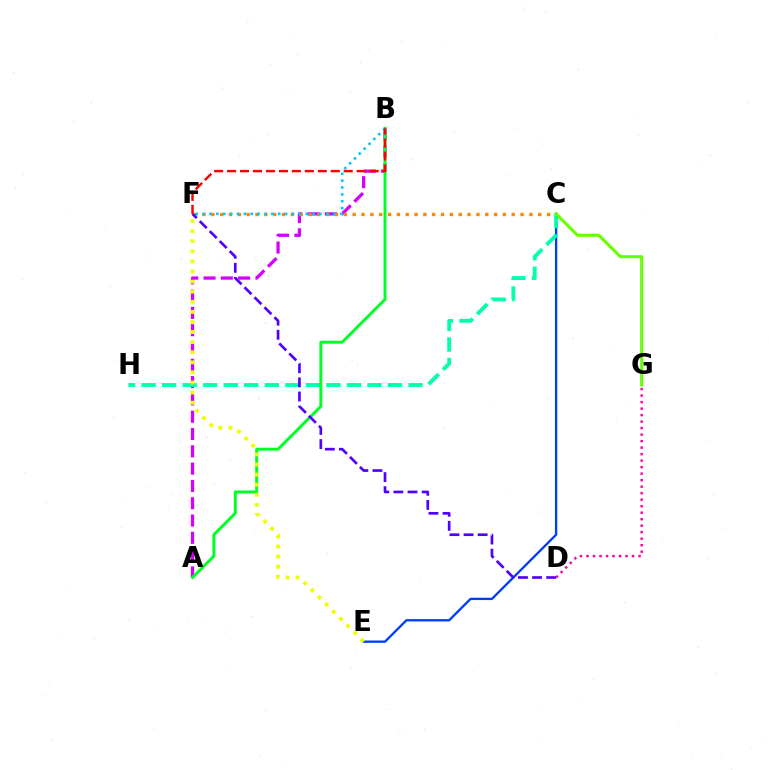{('C', 'E'): [{'color': '#003fff', 'line_style': 'solid', 'thickness': 1.68}], ('A', 'B'): [{'color': '#d600ff', 'line_style': 'dashed', 'thickness': 2.35}, {'color': '#00ff27', 'line_style': 'solid', 'thickness': 2.12}], ('C', 'F'): [{'color': '#ff8800', 'line_style': 'dotted', 'thickness': 2.4}], ('C', 'H'): [{'color': '#00ffaf', 'line_style': 'dashed', 'thickness': 2.79}], ('C', 'G'): [{'color': '#66ff00', 'line_style': 'solid', 'thickness': 2.19}], ('E', 'F'): [{'color': '#eeff00', 'line_style': 'dotted', 'thickness': 2.74}], ('B', 'F'): [{'color': '#00c7ff', 'line_style': 'dotted', 'thickness': 1.87}, {'color': '#ff0000', 'line_style': 'dashed', 'thickness': 1.76}], ('D', 'F'): [{'color': '#4f00ff', 'line_style': 'dashed', 'thickness': 1.92}], ('D', 'G'): [{'color': '#ff00a0', 'line_style': 'dotted', 'thickness': 1.77}]}